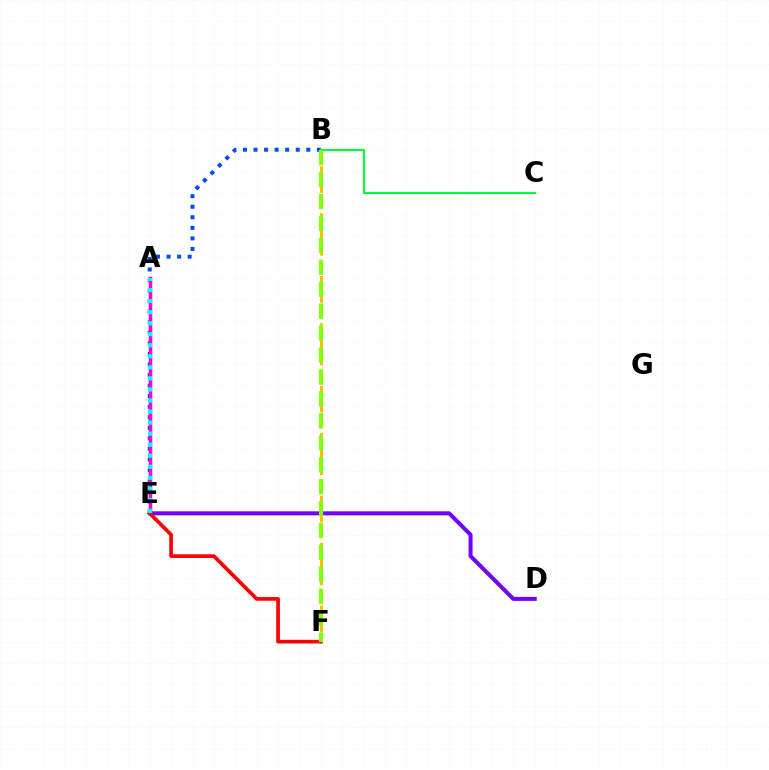{('B', 'E'): [{'color': '#004bff', 'line_style': 'dotted', 'thickness': 2.87}], ('B', 'F'): [{'color': '#ffbd00', 'line_style': 'dashed', 'thickness': 2.13}, {'color': '#84ff00', 'line_style': 'dashed', 'thickness': 2.98}], ('D', 'E'): [{'color': '#7200ff', 'line_style': 'solid', 'thickness': 2.89}], ('A', 'E'): [{'color': '#ff00cf', 'line_style': 'solid', 'thickness': 2.52}, {'color': '#00fff6', 'line_style': 'dotted', 'thickness': 3.0}], ('E', 'F'): [{'color': '#ff0000', 'line_style': 'solid', 'thickness': 2.65}], ('B', 'C'): [{'color': '#00ff39', 'line_style': 'solid', 'thickness': 1.54}]}